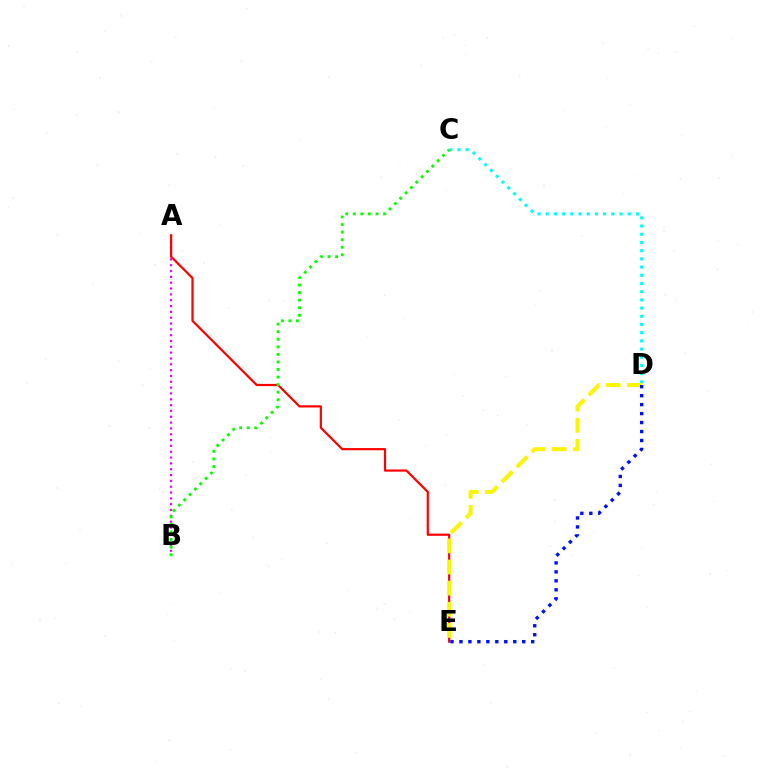{('A', 'B'): [{'color': '#ee00ff', 'line_style': 'dotted', 'thickness': 1.58}], ('C', 'D'): [{'color': '#00fff6', 'line_style': 'dotted', 'thickness': 2.23}], ('A', 'E'): [{'color': '#ff0000', 'line_style': 'solid', 'thickness': 1.59}], ('D', 'E'): [{'color': '#fcf500', 'line_style': 'dashed', 'thickness': 2.87}, {'color': '#0010ff', 'line_style': 'dotted', 'thickness': 2.44}], ('B', 'C'): [{'color': '#08ff00', 'line_style': 'dotted', 'thickness': 2.05}]}